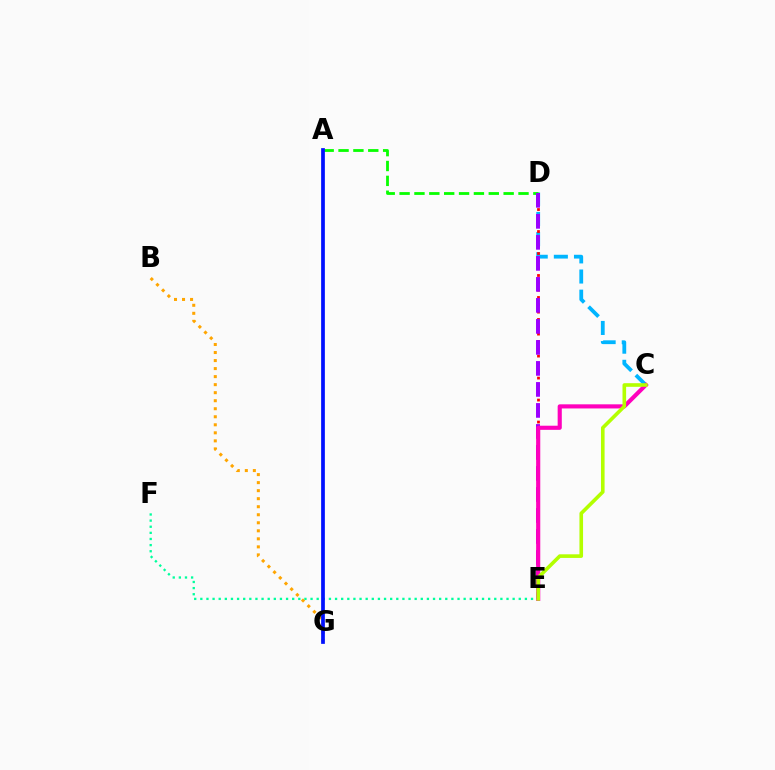{('C', 'D'): [{'color': '#00b5ff', 'line_style': 'dashed', 'thickness': 2.73}], ('E', 'F'): [{'color': '#00ff9d', 'line_style': 'dotted', 'thickness': 1.66}], ('A', 'D'): [{'color': '#08ff00', 'line_style': 'dashed', 'thickness': 2.02}], ('D', 'E'): [{'color': '#ff0000', 'line_style': 'dotted', 'thickness': 1.99}, {'color': '#9b00ff', 'line_style': 'dashed', 'thickness': 2.85}], ('C', 'E'): [{'color': '#ff00bd', 'line_style': 'solid', 'thickness': 2.97}, {'color': '#b3ff00', 'line_style': 'solid', 'thickness': 2.6}], ('B', 'G'): [{'color': '#ffa500', 'line_style': 'dotted', 'thickness': 2.18}], ('A', 'G'): [{'color': '#0010ff', 'line_style': 'solid', 'thickness': 2.68}]}